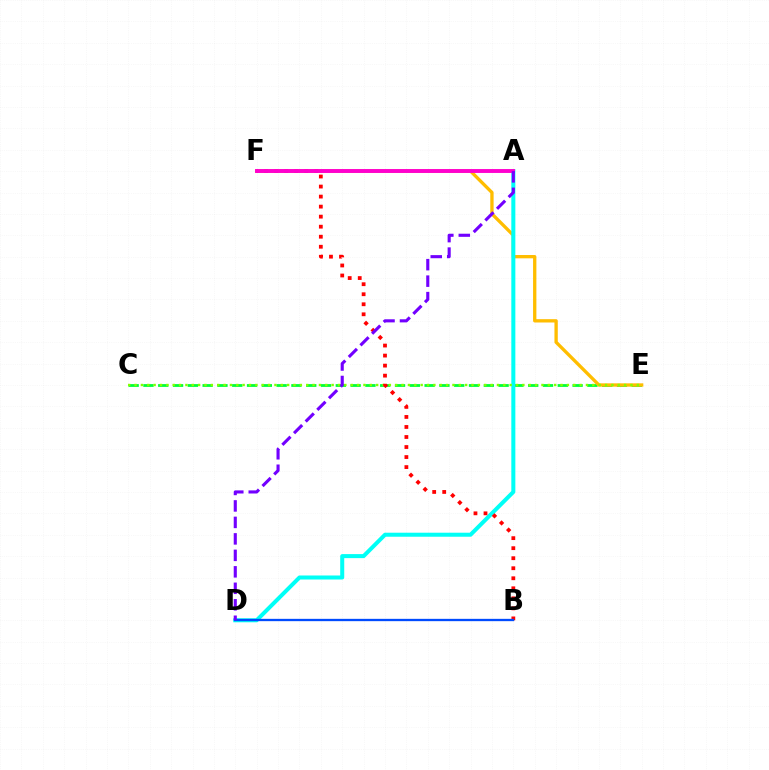{('C', 'E'): [{'color': '#00ff39', 'line_style': 'dashed', 'thickness': 2.01}, {'color': '#84ff00', 'line_style': 'dotted', 'thickness': 1.73}], ('E', 'F'): [{'color': '#ffbd00', 'line_style': 'solid', 'thickness': 2.39}], ('A', 'D'): [{'color': '#00fff6', 'line_style': 'solid', 'thickness': 2.9}, {'color': '#7200ff', 'line_style': 'dashed', 'thickness': 2.24}], ('B', 'F'): [{'color': '#ff0000', 'line_style': 'dotted', 'thickness': 2.73}], ('A', 'F'): [{'color': '#ff00cf', 'line_style': 'solid', 'thickness': 2.8}], ('B', 'D'): [{'color': '#004bff', 'line_style': 'solid', 'thickness': 1.66}]}